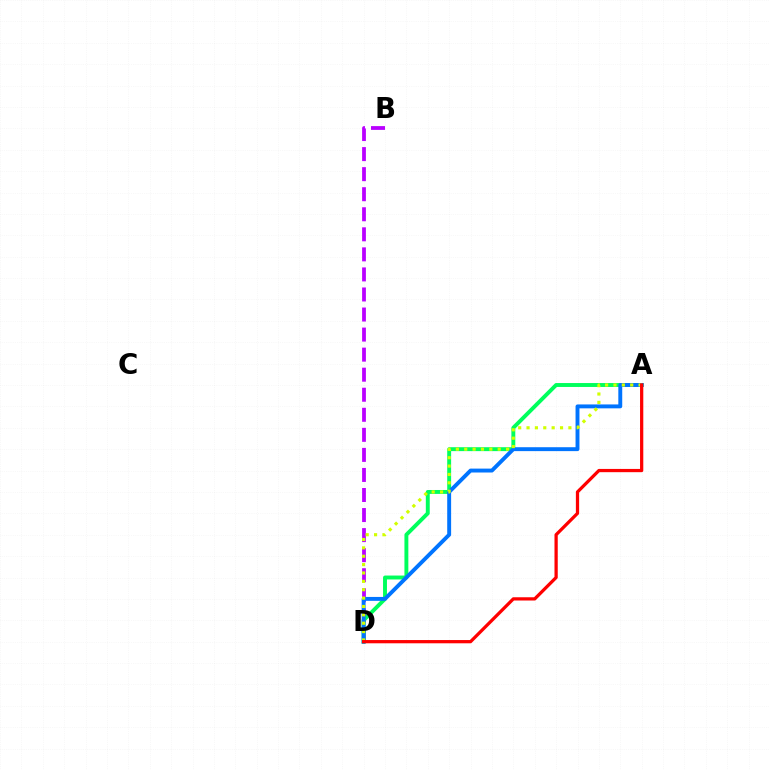{('B', 'D'): [{'color': '#b900ff', 'line_style': 'dashed', 'thickness': 2.72}], ('A', 'D'): [{'color': '#00ff5c', 'line_style': 'solid', 'thickness': 2.82}, {'color': '#0074ff', 'line_style': 'solid', 'thickness': 2.81}, {'color': '#d1ff00', 'line_style': 'dotted', 'thickness': 2.27}, {'color': '#ff0000', 'line_style': 'solid', 'thickness': 2.34}]}